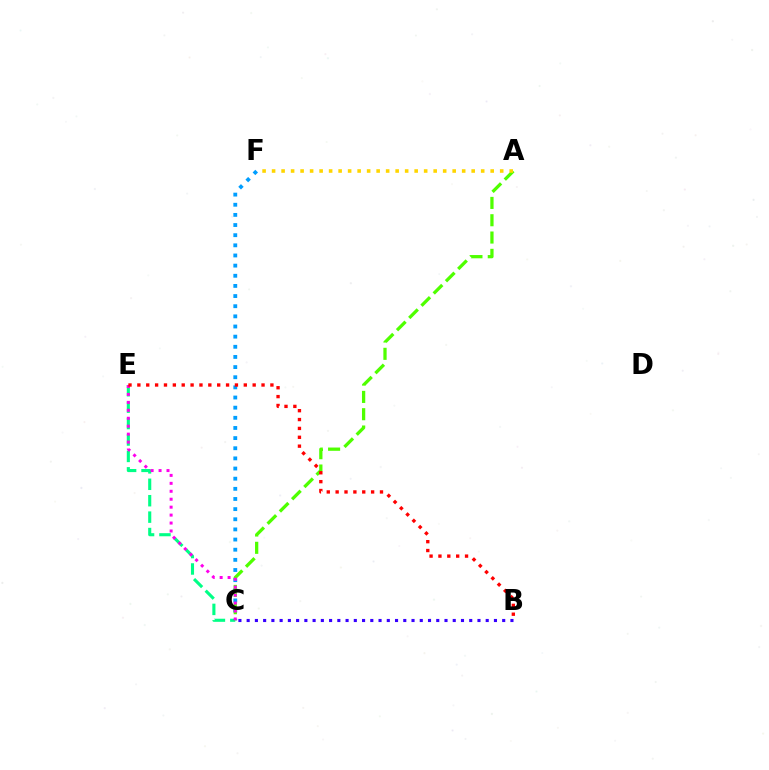{('C', 'E'): [{'color': '#00ff86', 'line_style': 'dashed', 'thickness': 2.23}, {'color': '#ff00ed', 'line_style': 'dotted', 'thickness': 2.16}], ('C', 'F'): [{'color': '#009eff', 'line_style': 'dotted', 'thickness': 2.76}], ('A', 'C'): [{'color': '#4fff00', 'line_style': 'dashed', 'thickness': 2.35}], ('B', 'E'): [{'color': '#ff0000', 'line_style': 'dotted', 'thickness': 2.41}], ('A', 'F'): [{'color': '#ffd500', 'line_style': 'dotted', 'thickness': 2.58}], ('B', 'C'): [{'color': '#3700ff', 'line_style': 'dotted', 'thickness': 2.24}]}